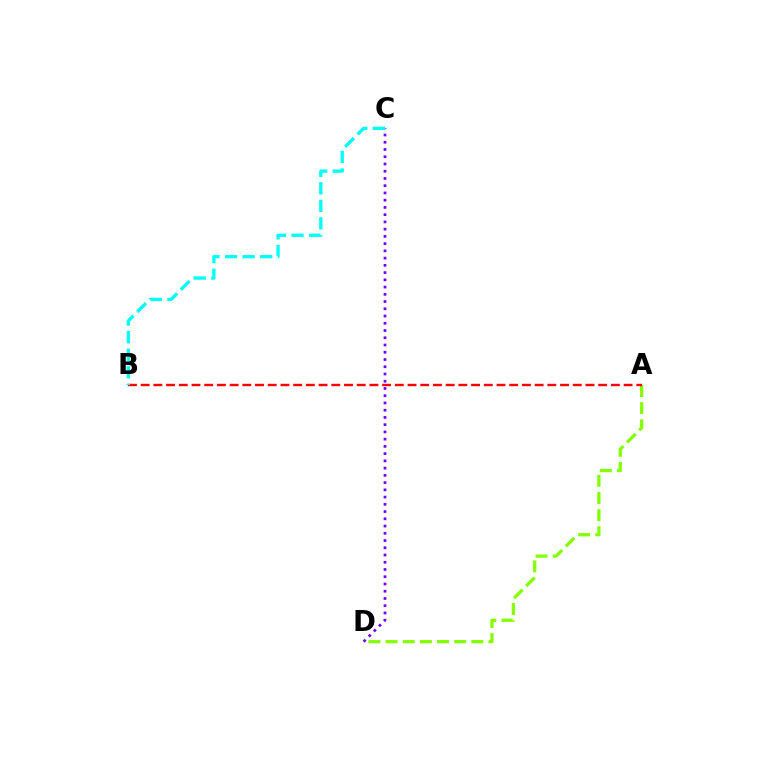{('A', 'D'): [{'color': '#84ff00', 'line_style': 'dashed', 'thickness': 2.33}], ('C', 'D'): [{'color': '#7200ff', 'line_style': 'dotted', 'thickness': 1.97}], ('A', 'B'): [{'color': '#ff0000', 'line_style': 'dashed', 'thickness': 1.73}], ('B', 'C'): [{'color': '#00fff6', 'line_style': 'dashed', 'thickness': 2.39}]}